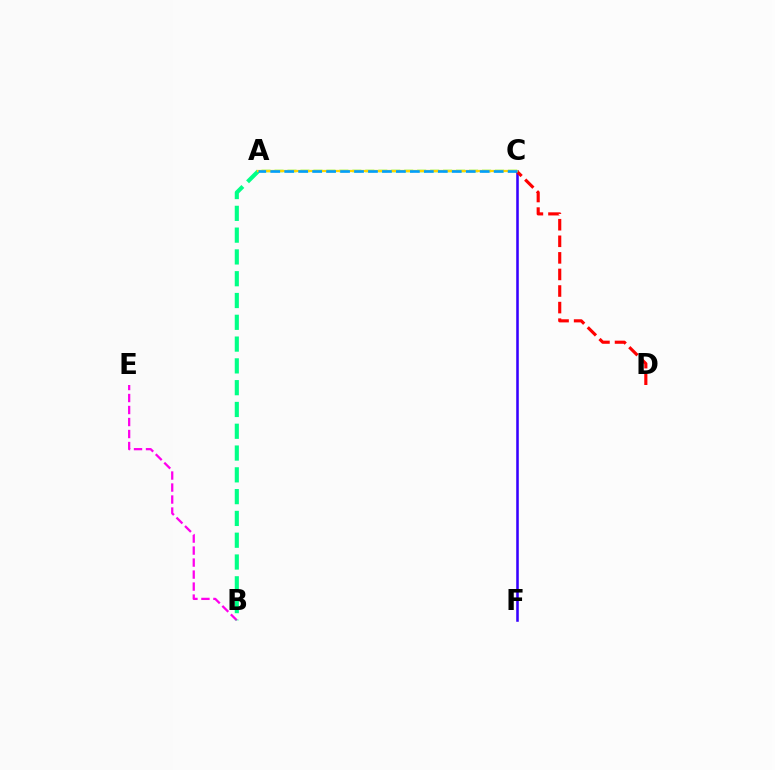{('B', 'E'): [{'color': '#ff00ed', 'line_style': 'dashed', 'thickness': 1.63}], ('A', 'B'): [{'color': '#00ff86', 'line_style': 'dashed', 'thickness': 2.96}], ('C', 'F'): [{'color': '#3700ff', 'line_style': 'solid', 'thickness': 1.84}], ('A', 'C'): [{'color': '#4fff00', 'line_style': 'dashed', 'thickness': 1.76}, {'color': '#ffd500', 'line_style': 'solid', 'thickness': 1.63}, {'color': '#009eff', 'line_style': 'dashed', 'thickness': 1.9}], ('C', 'D'): [{'color': '#ff0000', 'line_style': 'dashed', 'thickness': 2.25}]}